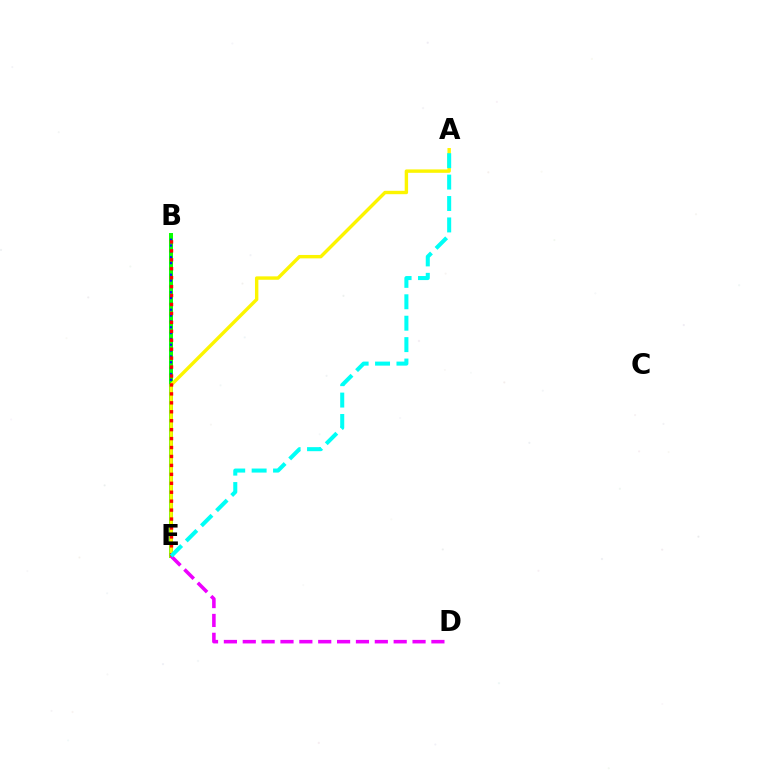{('B', 'E'): [{'color': '#08ff00', 'line_style': 'solid', 'thickness': 2.86}, {'color': '#0010ff', 'line_style': 'dotted', 'thickness': 1.59}, {'color': '#ff0000', 'line_style': 'dotted', 'thickness': 2.43}], ('A', 'E'): [{'color': '#fcf500', 'line_style': 'solid', 'thickness': 2.45}, {'color': '#00fff6', 'line_style': 'dashed', 'thickness': 2.91}], ('D', 'E'): [{'color': '#ee00ff', 'line_style': 'dashed', 'thickness': 2.56}]}